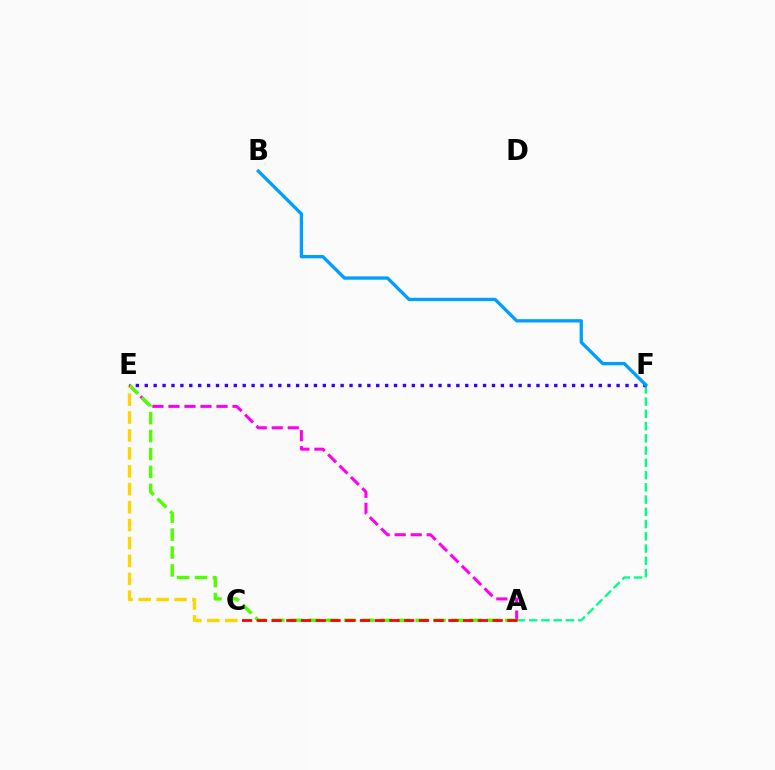{('A', 'E'): [{'color': '#ff00ed', 'line_style': 'dashed', 'thickness': 2.18}, {'color': '#4fff00', 'line_style': 'dashed', 'thickness': 2.43}], ('A', 'F'): [{'color': '#00ff86', 'line_style': 'dashed', 'thickness': 1.66}], ('A', 'C'): [{'color': '#ff0000', 'line_style': 'dashed', 'thickness': 2.0}], ('C', 'E'): [{'color': '#ffd500', 'line_style': 'dashed', 'thickness': 2.43}], ('E', 'F'): [{'color': '#3700ff', 'line_style': 'dotted', 'thickness': 2.42}], ('B', 'F'): [{'color': '#009eff', 'line_style': 'solid', 'thickness': 2.39}]}